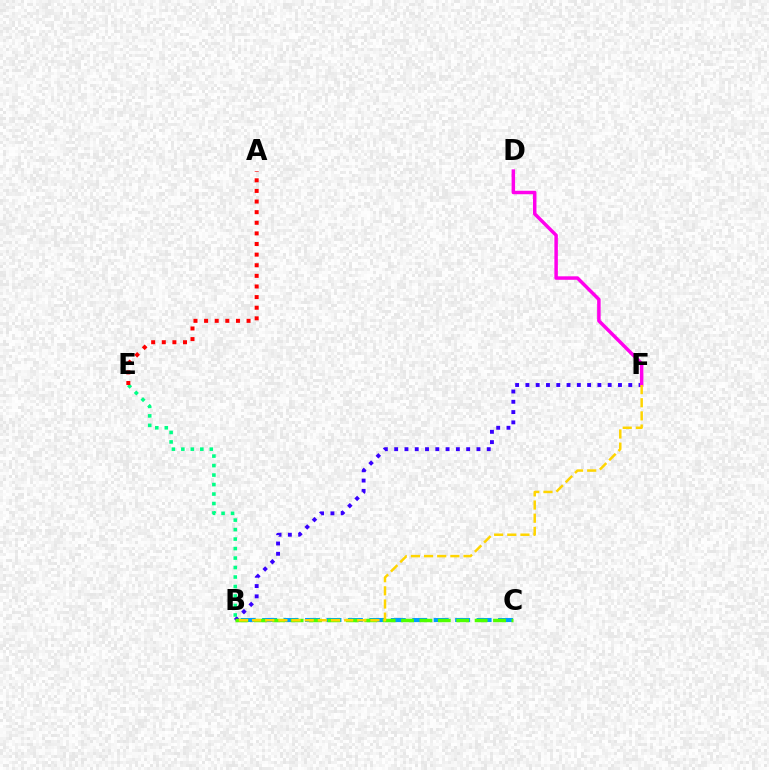{('B', 'F'): [{'color': '#3700ff', 'line_style': 'dotted', 'thickness': 2.79}, {'color': '#ffd500', 'line_style': 'dashed', 'thickness': 1.79}], ('D', 'F'): [{'color': '#ff00ed', 'line_style': 'solid', 'thickness': 2.51}], ('B', 'C'): [{'color': '#009eff', 'line_style': 'dashed', 'thickness': 2.91}, {'color': '#4fff00', 'line_style': 'dashed', 'thickness': 2.5}], ('B', 'E'): [{'color': '#00ff86', 'line_style': 'dotted', 'thickness': 2.58}], ('A', 'E'): [{'color': '#ff0000', 'line_style': 'dotted', 'thickness': 2.88}]}